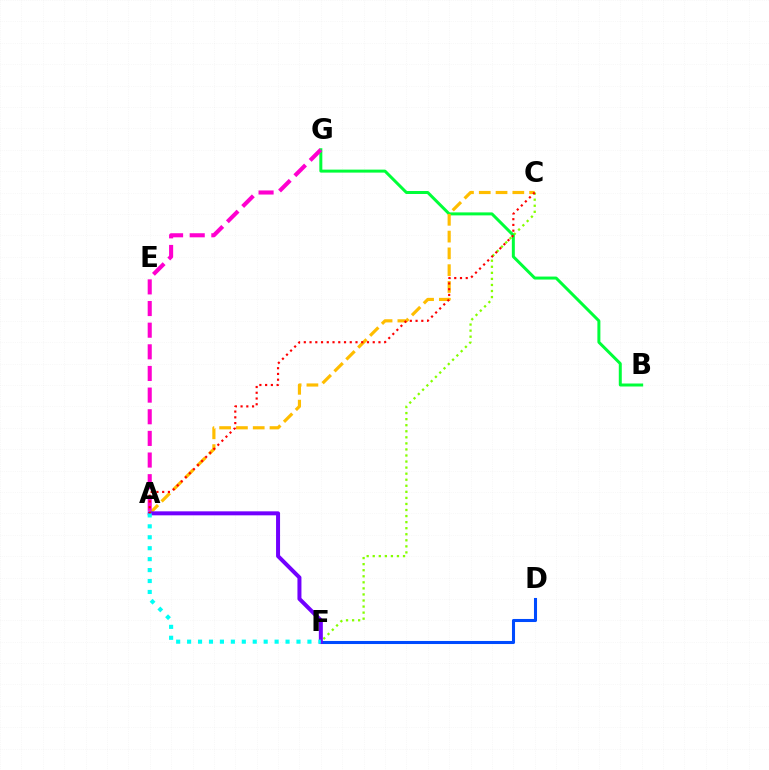{('D', 'F'): [{'color': '#004bff', 'line_style': 'solid', 'thickness': 2.2}], ('C', 'F'): [{'color': '#84ff00', 'line_style': 'dotted', 'thickness': 1.65}], ('B', 'G'): [{'color': '#00ff39', 'line_style': 'solid', 'thickness': 2.15}], ('A', 'C'): [{'color': '#ffbd00', 'line_style': 'dashed', 'thickness': 2.28}, {'color': '#ff0000', 'line_style': 'dotted', 'thickness': 1.56}], ('A', 'G'): [{'color': '#ff00cf', 'line_style': 'dashed', 'thickness': 2.94}], ('A', 'F'): [{'color': '#7200ff', 'line_style': 'solid', 'thickness': 2.88}, {'color': '#00fff6', 'line_style': 'dotted', 'thickness': 2.97}]}